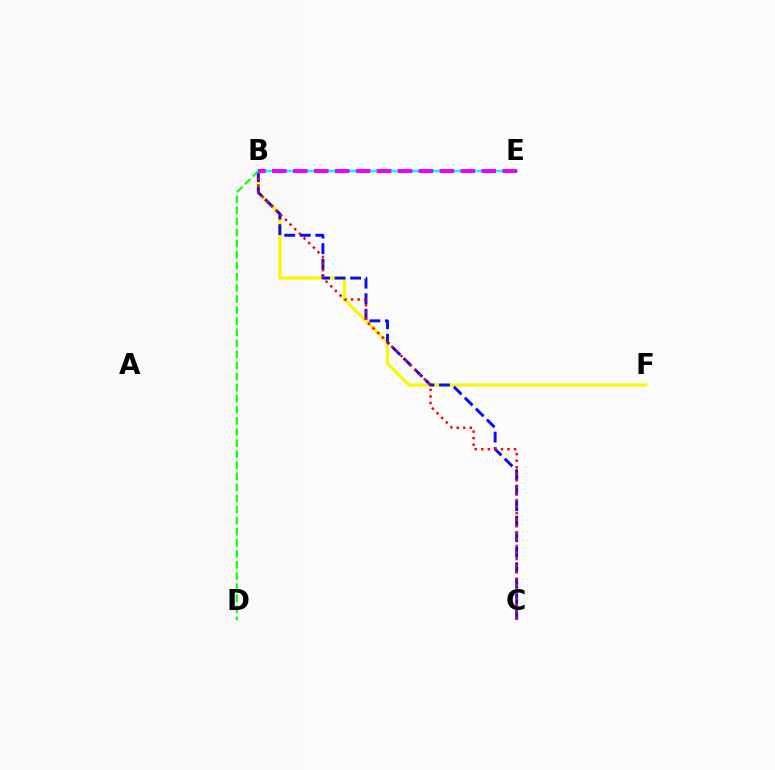{('B', 'F'): [{'color': '#fcf500', 'line_style': 'solid', 'thickness': 2.27}], ('B', 'C'): [{'color': '#0010ff', 'line_style': 'dashed', 'thickness': 2.11}, {'color': '#ff0000', 'line_style': 'dotted', 'thickness': 1.78}], ('B', 'D'): [{'color': '#08ff00', 'line_style': 'dashed', 'thickness': 1.51}], ('B', 'E'): [{'color': '#00fff6', 'line_style': 'solid', 'thickness': 1.8}, {'color': '#ee00ff', 'line_style': 'dashed', 'thickness': 2.84}]}